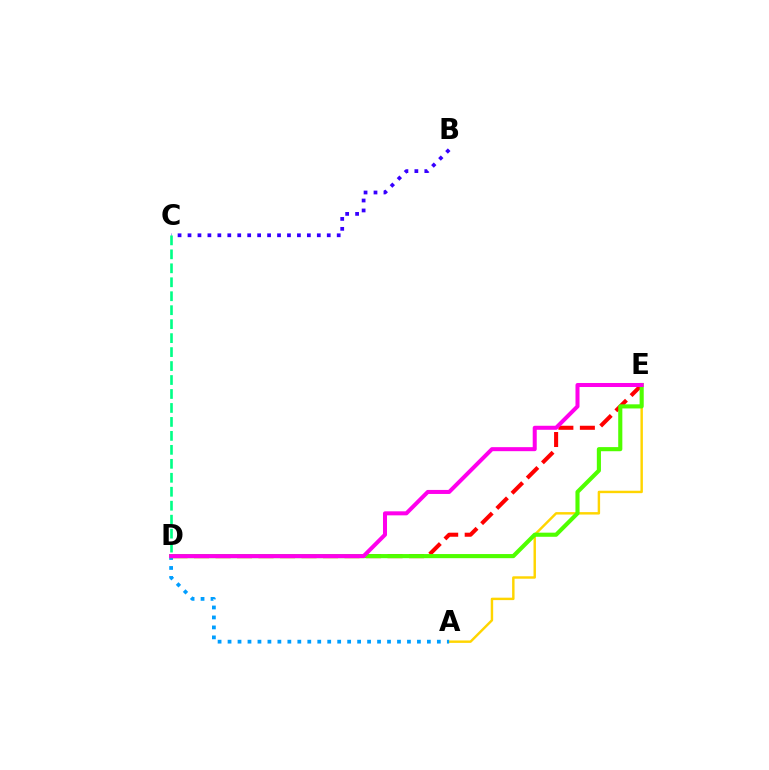{('A', 'E'): [{'color': '#ffd500', 'line_style': 'solid', 'thickness': 1.76}], ('B', 'C'): [{'color': '#3700ff', 'line_style': 'dotted', 'thickness': 2.7}], ('D', 'E'): [{'color': '#ff0000', 'line_style': 'dashed', 'thickness': 2.92}, {'color': '#4fff00', 'line_style': 'solid', 'thickness': 2.97}, {'color': '#ff00ed', 'line_style': 'solid', 'thickness': 2.9}], ('A', 'D'): [{'color': '#009eff', 'line_style': 'dotted', 'thickness': 2.71}], ('C', 'D'): [{'color': '#00ff86', 'line_style': 'dashed', 'thickness': 1.9}]}